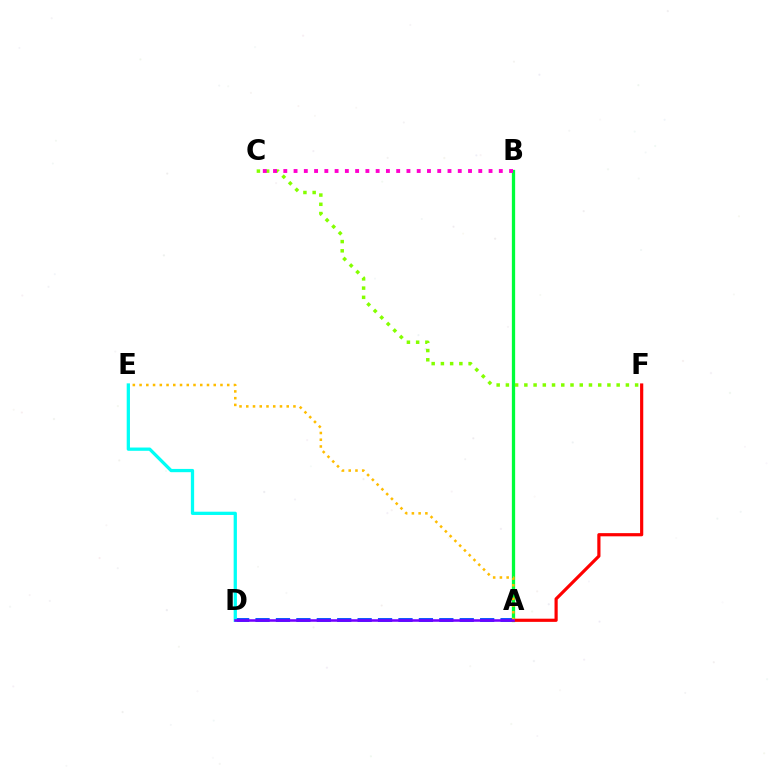{('A', 'D'): [{'color': '#004bff', 'line_style': 'dashed', 'thickness': 2.77}, {'color': '#7200ff', 'line_style': 'solid', 'thickness': 1.84}], ('A', 'B'): [{'color': '#00ff39', 'line_style': 'solid', 'thickness': 2.36}], ('D', 'E'): [{'color': '#00fff6', 'line_style': 'solid', 'thickness': 2.35}], ('A', 'F'): [{'color': '#ff0000', 'line_style': 'solid', 'thickness': 2.29}], ('C', 'F'): [{'color': '#84ff00', 'line_style': 'dotted', 'thickness': 2.51}], ('B', 'C'): [{'color': '#ff00cf', 'line_style': 'dotted', 'thickness': 2.79}], ('A', 'E'): [{'color': '#ffbd00', 'line_style': 'dotted', 'thickness': 1.83}]}